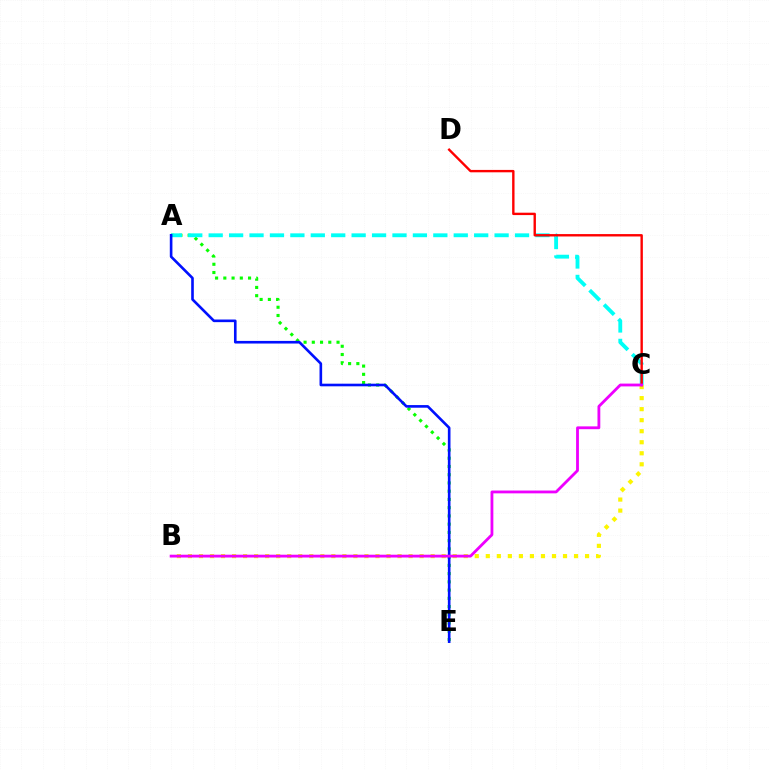{('B', 'C'): [{'color': '#fcf500', 'line_style': 'dotted', 'thickness': 3.0}, {'color': '#ee00ff', 'line_style': 'solid', 'thickness': 2.03}], ('A', 'E'): [{'color': '#08ff00', 'line_style': 'dotted', 'thickness': 2.24}, {'color': '#0010ff', 'line_style': 'solid', 'thickness': 1.89}], ('A', 'C'): [{'color': '#00fff6', 'line_style': 'dashed', 'thickness': 2.77}], ('C', 'D'): [{'color': '#ff0000', 'line_style': 'solid', 'thickness': 1.72}]}